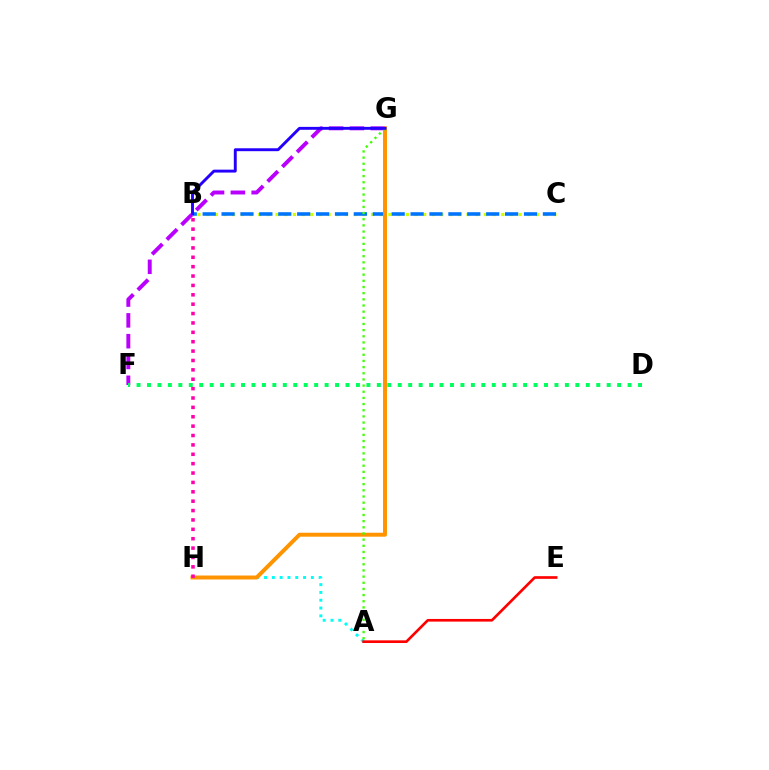{('B', 'C'): [{'color': '#d1ff00', 'line_style': 'dotted', 'thickness': 2.36}, {'color': '#0074ff', 'line_style': 'dashed', 'thickness': 2.57}], ('A', 'H'): [{'color': '#00fff6', 'line_style': 'dotted', 'thickness': 2.12}], ('A', 'E'): [{'color': '#ff0000', 'line_style': 'solid', 'thickness': 1.91}], ('F', 'G'): [{'color': '#b900ff', 'line_style': 'dashed', 'thickness': 2.83}], ('G', 'H'): [{'color': '#ff9400', 'line_style': 'solid', 'thickness': 2.85}], ('D', 'F'): [{'color': '#00ff5c', 'line_style': 'dotted', 'thickness': 2.84}], ('A', 'G'): [{'color': '#3dff00', 'line_style': 'dotted', 'thickness': 1.67}], ('B', 'G'): [{'color': '#2500ff', 'line_style': 'solid', 'thickness': 2.09}], ('B', 'H'): [{'color': '#ff00ac', 'line_style': 'dotted', 'thickness': 2.55}]}